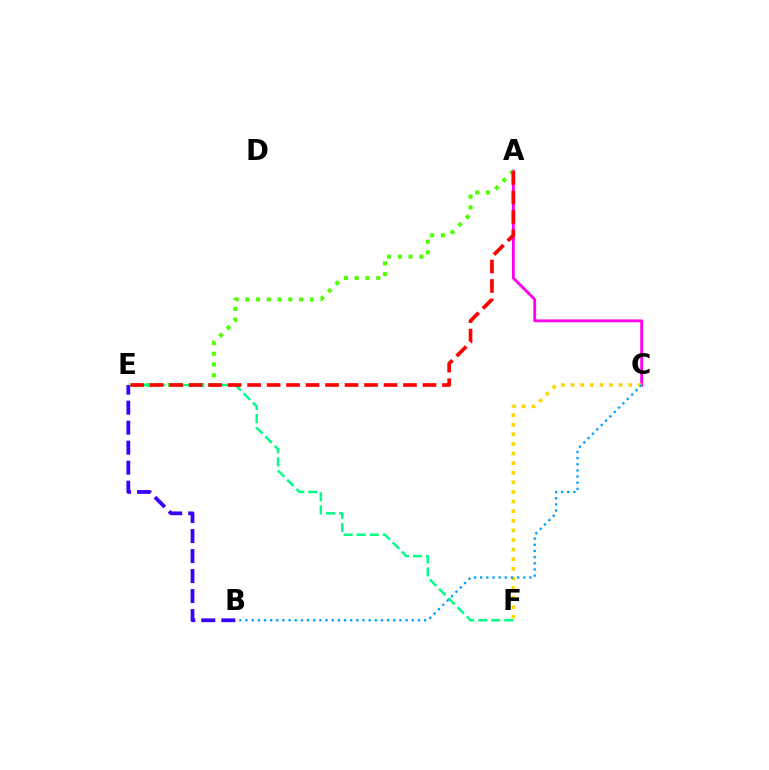{('A', 'C'): [{'color': '#ff00ed', 'line_style': 'solid', 'thickness': 2.04}], ('C', 'F'): [{'color': '#ffd500', 'line_style': 'dotted', 'thickness': 2.61}], ('A', 'E'): [{'color': '#4fff00', 'line_style': 'dotted', 'thickness': 2.92}, {'color': '#ff0000', 'line_style': 'dashed', 'thickness': 2.65}], ('B', 'E'): [{'color': '#3700ff', 'line_style': 'dashed', 'thickness': 2.72}], ('E', 'F'): [{'color': '#00ff86', 'line_style': 'dashed', 'thickness': 1.77}], ('B', 'C'): [{'color': '#009eff', 'line_style': 'dotted', 'thickness': 1.67}]}